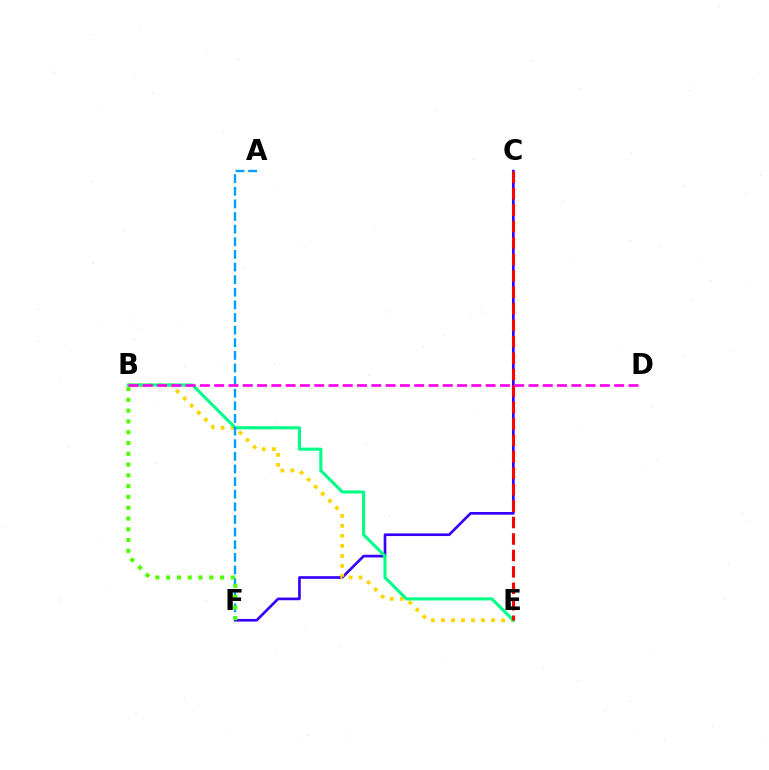{('C', 'F'): [{'color': '#3700ff', 'line_style': 'solid', 'thickness': 1.92}], ('B', 'E'): [{'color': '#ffd500', 'line_style': 'dotted', 'thickness': 2.72}, {'color': '#00ff86', 'line_style': 'solid', 'thickness': 2.22}], ('A', 'F'): [{'color': '#009eff', 'line_style': 'dashed', 'thickness': 1.71}], ('C', 'E'): [{'color': '#ff0000', 'line_style': 'dashed', 'thickness': 2.23}], ('B', 'F'): [{'color': '#4fff00', 'line_style': 'dotted', 'thickness': 2.93}], ('B', 'D'): [{'color': '#ff00ed', 'line_style': 'dashed', 'thickness': 1.94}]}